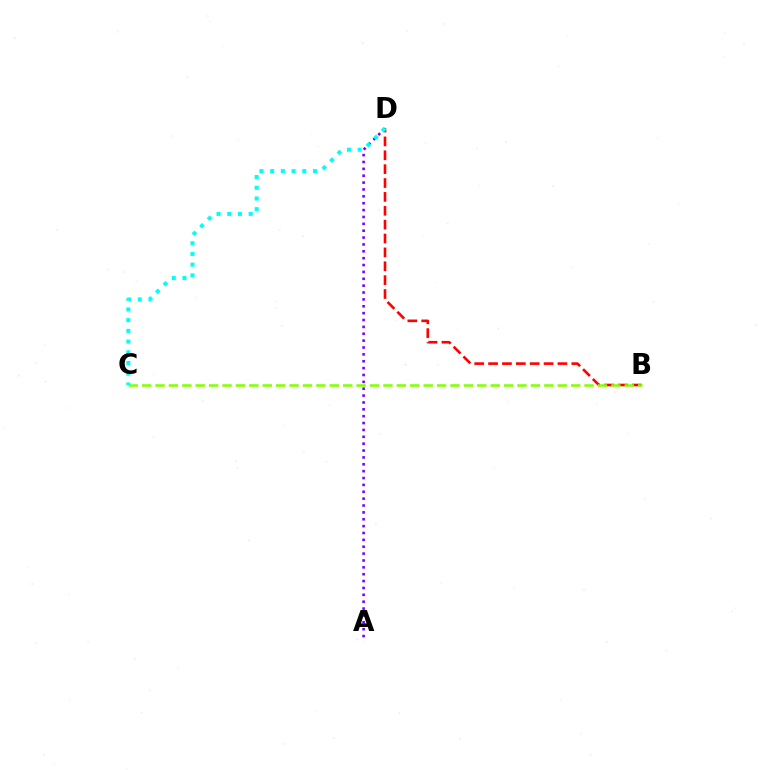{('B', 'D'): [{'color': '#ff0000', 'line_style': 'dashed', 'thickness': 1.88}], ('B', 'C'): [{'color': '#84ff00', 'line_style': 'dashed', 'thickness': 1.82}], ('A', 'D'): [{'color': '#7200ff', 'line_style': 'dotted', 'thickness': 1.87}], ('C', 'D'): [{'color': '#00fff6', 'line_style': 'dotted', 'thickness': 2.91}]}